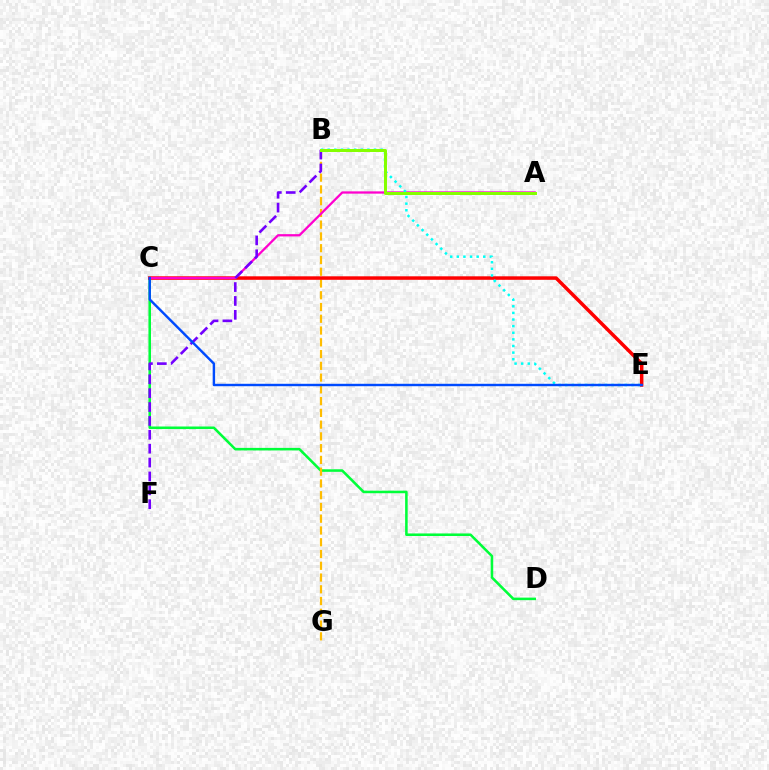{('C', 'D'): [{'color': '#00ff39', 'line_style': 'solid', 'thickness': 1.84}], ('B', 'G'): [{'color': '#ffbd00', 'line_style': 'dashed', 'thickness': 1.6}], ('C', 'E'): [{'color': '#ff0000', 'line_style': 'solid', 'thickness': 2.52}, {'color': '#004bff', 'line_style': 'solid', 'thickness': 1.75}], ('A', 'C'): [{'color': '#ff00cf', 'line_style': 'solid', 'thickness': 1.64}], ('B', 'E'): [{'color': '#00fff6', 'line_style': 'dotted', 'thickness': 1.8}], ('B', 'F'): [{'color': '#7200ff', 'line_style': 'dashed', 'thickness': 1.89}], ('A', 'B'): [{'color': '#84ff00', 'line_style': 'solid', 'thickness': 2.15}]}